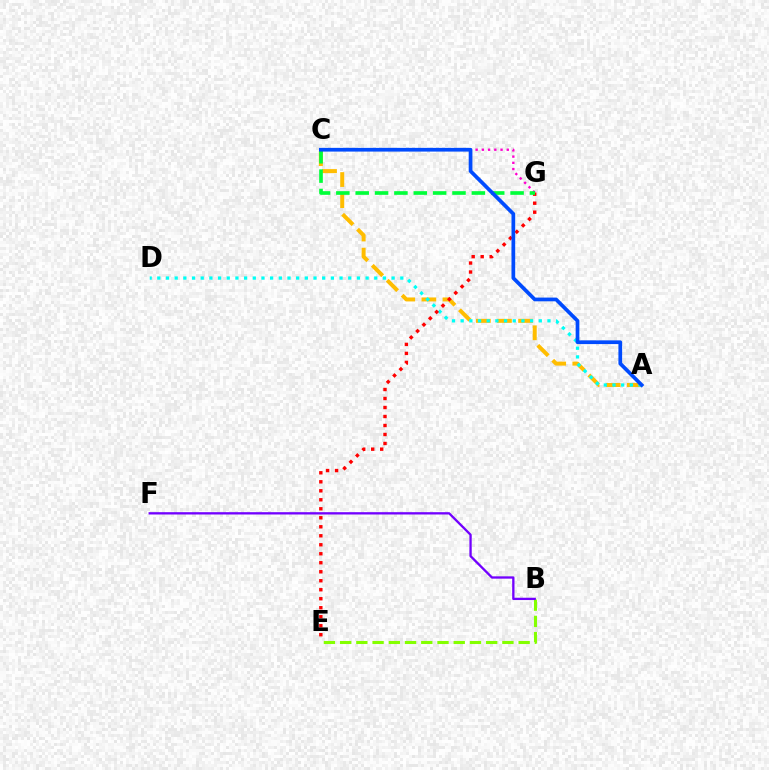{('B', 'E'): [{'color': '#84ff00', 'line_style': 'dashed', 'thickness': 2.2}], ('C', 'G'): [{'color': '#ff00cf', 'line_style': 'dotted', 'thickness': 1.69}, {'color': '#00ff39', 'line_style': 'dashed', 'thickness': 2.63}], ('A', 'C'): [{'color': '#ffbd00', 'line_style': 'dashed', 'thickness': 2.87}, {'color': '#004bff', 'line_style': 'solid', 'thickness': 2.68}], ('A', 'D'): [{'color': '#00fff6', 'line_style': 'dotted', 'thickness': 2.36}], ('E', 'G'): [{'color': '#ff0000', 'line_style': 'dotted', 'thickness': 2.44}], ('B', 'F'): [{'color': '#7200ff', 'line_style': 'solid', 'thickness': 1.66}]}